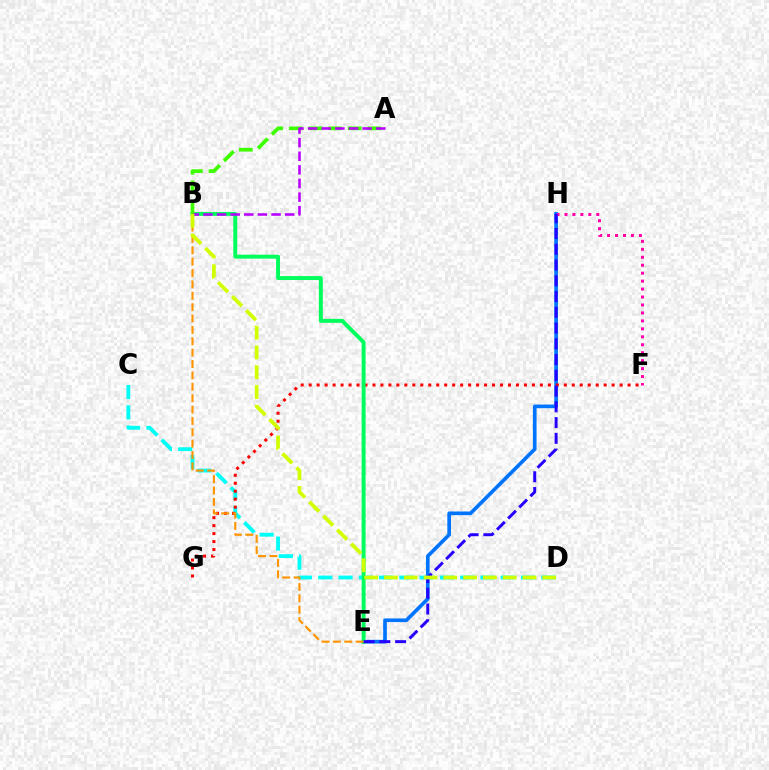{('C', 'D'): [{'color': '#00fff6', 'line_style': 'dashed', 'thickness': 2.76}], ('E', 'H'): [{'color': '#0074ff', 'line_style': 'solid', 'thickness': 2.64}, {'color': '#2500ff', 'line_style': 'dashed', 'thickness': 2.14}], ('F', 'G'): [{'color': '#ff0000', 'line_style': 'dotted', 'thickness': 2.17}], ('B', 'E'): [{'color': '#00ff5c', 'line_style': 'solid', 'thickness': 2.84}, {'color': '#ff9400', 'line_style': 'dashed', 'thickness': 1.55}], ('A', 'B'): [{'color': '#3dff00', 'line_style': 'dashed', 'thickness': 2.67}, {'color': '#b900ff', 'line_style': 'dashed', 'thickness': 1.85}], ('F', 'H'): [{'color': '#ff00ac', 'line_style': 'dotted', 'thickness': 2.16}], ('B', 'D'): [{'color': '#d1ff00', 'line_style': 'dashed', 'thickness': 2.69}]}